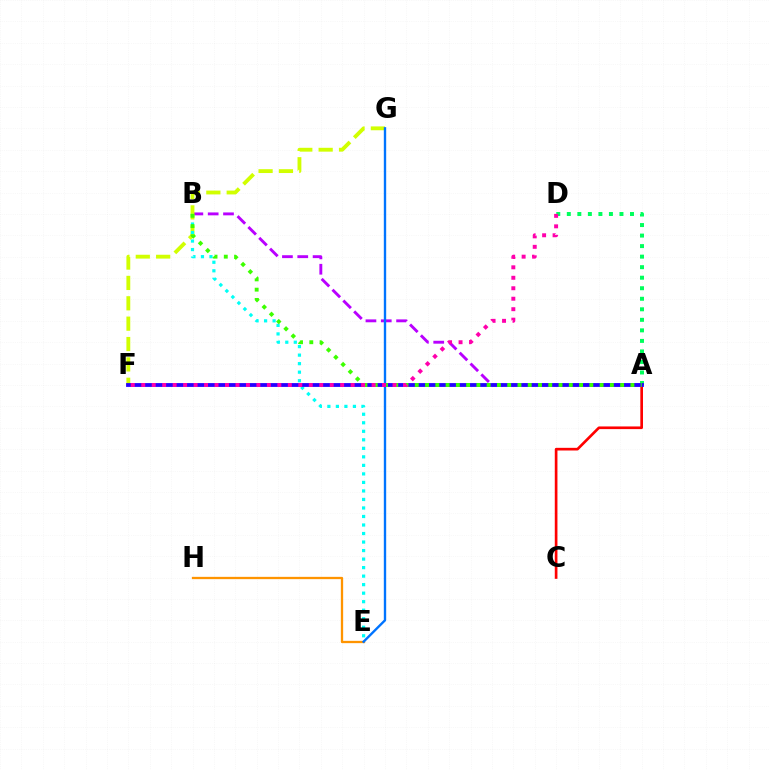{('A', 'D'): [{'color': '#00ff5c', 'line_style': 'dotted', 'thickness': 2.86}], ('A', 'B'): [{'color': '#b900ff', 'line_style': 'dashed', 'thickness': 2.08}, {'color': '#3dff00', 'line_style': 'dotted', 'thickness': 2.79}], ('F', 'G'): [{'color': '#d1ff00', 'line_style': 'dashed', 'thickness': 2.77}], ('A', 'C'): [{'color': '#ff0000', 'line_style': 'solid', 'thickness': 1.92}], ('E', 'H'): [{'color': '#ff9400', 'line_style': 'solid', 'thickness': 1.66}], ('B', 'E'): [{'color': '#00fff6', 'line_style': 'dotted', 'thickness': 2.31}], ('A', 'F'): [{'color': '#2500ff', 'line_style': 'solid', 'thickness': 2.74}], ('E', 'G'): [{'color': '#0074ff', 'line_style': 'solid', 'thickness': 1.7}], ('D', 'F'): [{'color': '#ff00ac', 'line_style': 'dotted', 'thickness': 2.84}]}